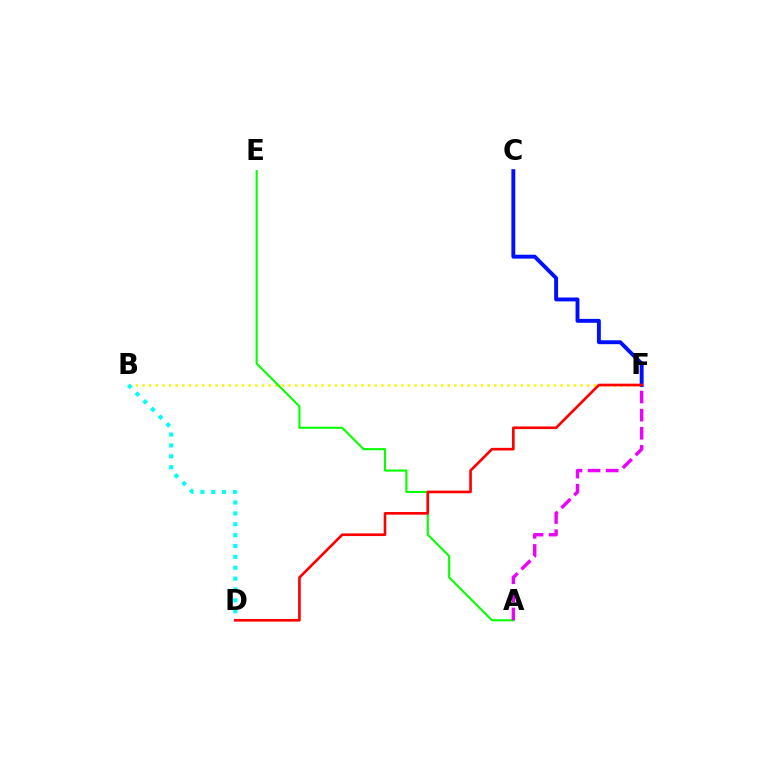{('B', 'F'): [{'color': '#fcf500', 'line_style': 'dotted', 'thickness': 1.8}], ('B', 'D'): [{'color': '#00fff6', 'line_style': 'dotted', 'thickness': 2.95}], ('C', 'F'): [{'color': '#0010ff', 'line_style': 'solid', 'thickness': 2.81}], ('A', 'E'): [{'color': '#08ff00', 'line_style': 'solid', 'thickness': 1.52}], ('A', 'F'): [{'color': '#ee00ff', 'line_style': 'dashed', 'thickness': 2.46}], ('D', 'F'): [{'color': '#ff0000', 'line_style': 'solid', 'thickness': 1.91}]}